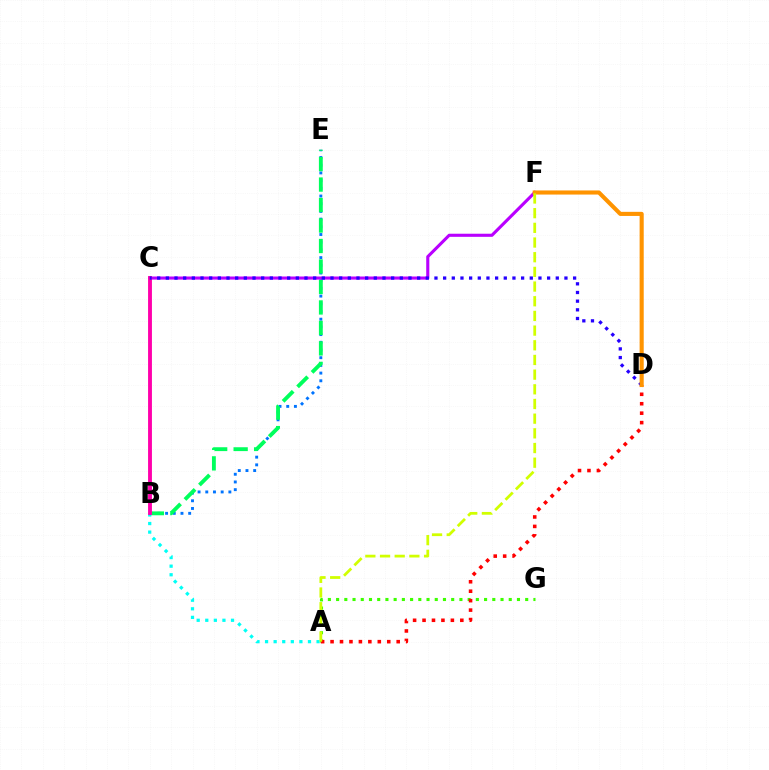{('B', 'E'): [{'color': '#0074ff', 'line_style': 'dotted', 'thickness': 2.09}, {'color': '#00ff5c', 'line_style': 'dashed', 'thickness': 2.78}], ('A', 'B'): [{'color': '#00fff6', 'line_style': 'dotted', 'thickness': 2.33}], ('A', 'G'): [{'color': '#3dff00', 'line_style': 'dotted', 'thickness': 2.23}], ('C', 'F'): [{'color': '#b900ff', 'line_style': 'solid', 'thickness': 2.23}], ('A', 'D'): [{'color': '#ff0000', 'line_style': 'dotted', 'thickness': 2.57}], ('B', 'C'): [{'color': '#ff00ac', 'line_style': 'solid', 'thickness': 2.78}], ('C', 'D'): [{'color': '#2500ff', 'line_style': 'dotted', 'thickness': 2.35}], ('D', 'F'): [{'color': '#ff9400', 'line_style': 'solid', 'thickness': 2.96}], ('A', 'F'): [{'color': '#d1ff00', 'line_style': 'dashed', 'thickness': 1.99}]}